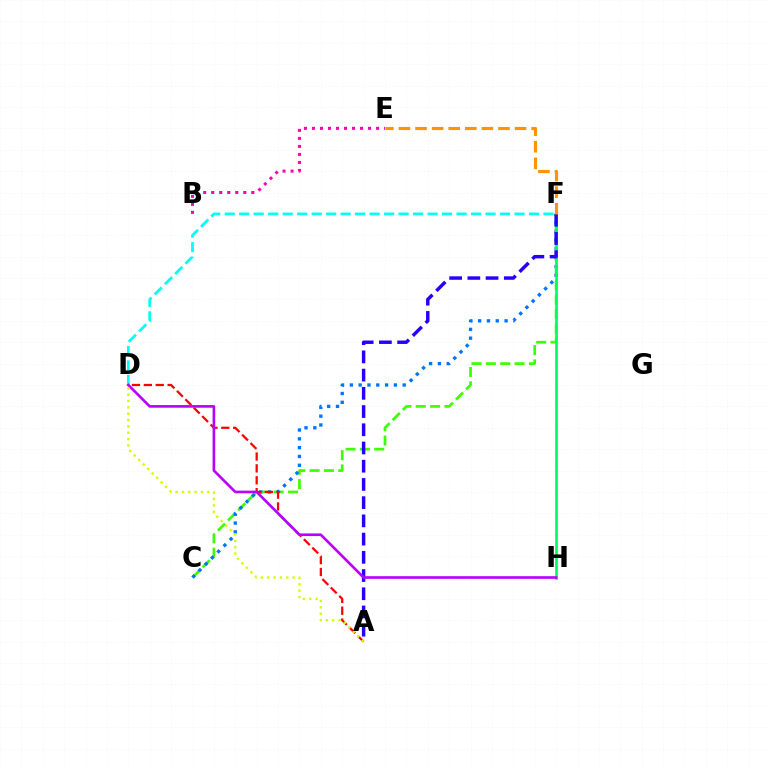{('C', 'F'): [{'color': '#3dff00', 'line_style': 'dashed', 'thickness': 1.95}, {'color': '#0074ff', 'line_style': 'dotted', 'thickness': 2.39}], ('D', 'F'): [{'color': '#00fff6', 'line_style': 'dashed', 'thickness': 1.97}], ('F', 'H'): [{'color': '#00ff5c', 'line_style': 'solid', 'thickness': 1.94}], ('A', 'F'): [{'color': '#2500ff', 'line_style': 'dashed', 'thickness': 2.48}], ('A', 'D'): [{'color': '#ff0000', 'line_style': 'dashed', 'thickness': 1.62}, {'color': '#d1ff00', 'line_style': 'dotted', 'thickness': 1.72}], ('B', 'E'): [{'color': '#ff00ac', 'line_style': 'dotted', 'thickness': 2.18}], ('D', 'H'): [{'color': '#b900ff', 'line_style': 'solid', 'thickness': 1.9}], ('E', 'F'): [{'color': '#ff9400', 'line_style': 'dashed', 'thickness': 2.25}]}